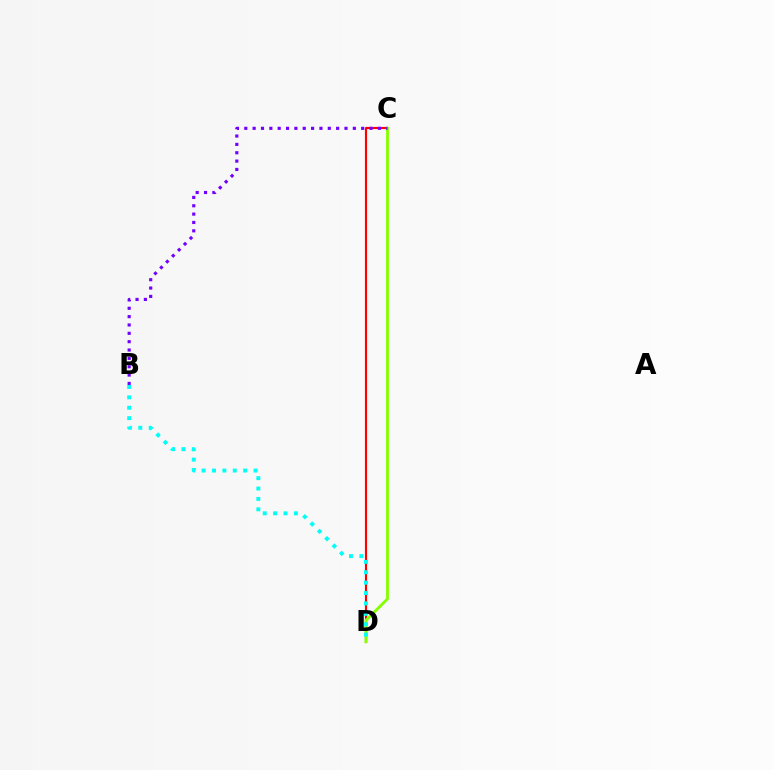{('C', 'D'): [{'color': '#ff0000', 'line_style': 'solid', 'thickness': 1.55}, {'color': '#84ff00', 'line_style': 'solid', 'thickness': 2.04}], ('B', 'D'): [{'color': '#00fff6', 'line_style': 'dotted', 'thickness': 2.82}], ('B', 'C'): [{'color': '#7200ff', 'line_style': 'dotted', 'thickness': 2.27}]}